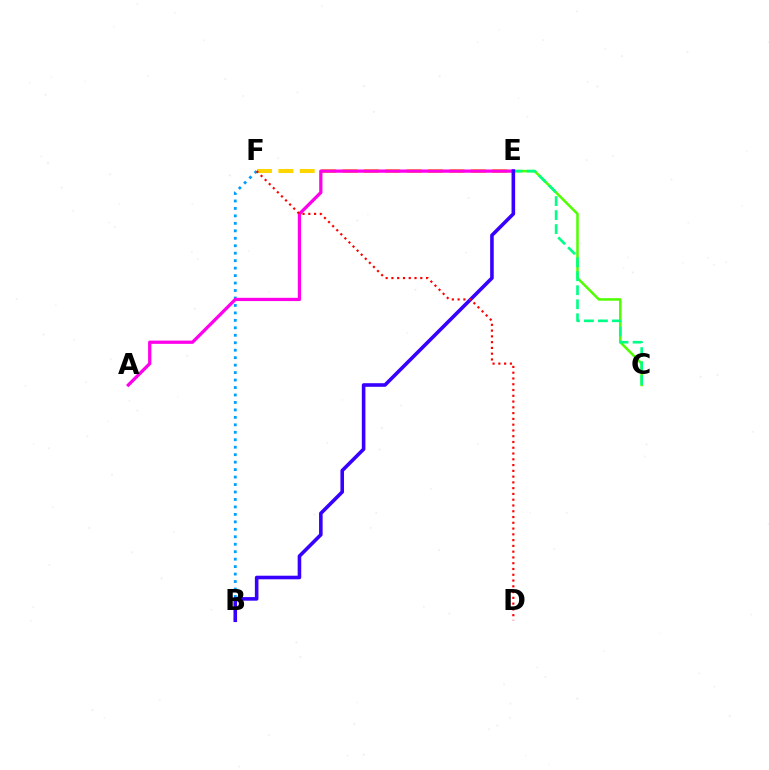{('E', 'F'): [{'color': '#ffd500', 'line_style': 'dashed', 'thickness': 2.9}], ('B', 'F'): [{'color': '#009eff', 'line_style': 'dotted', 'thickness': 2.03}], ('C', 'E'): [{'color': '#4fff00', 'line_style': 'solid', 'thickness': 1.81}, {'color': '#00ff86', 'line_style': 'dashed', 'thickness': 1.9}], ('A', 'E'): [{'color': '#ff00ed', 'line_style': 'solid', 'thickness': 2.34}], ('B', 'E'): [{'color': '#3700ff', 'line_style': 'solid', 'thickness': 2.58}], ('D', 'F'): [{'color': '#ff0000', 'line_style': 'dotted', 'thickness': 1.57}]}